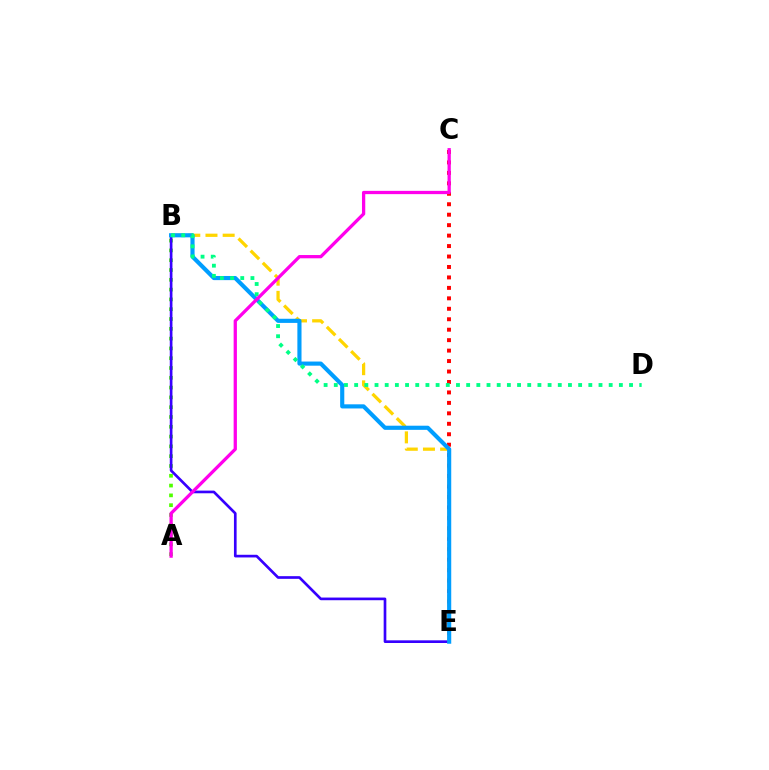{('A', 'B'): [{'color': '#4fff00', 'line_style': 'dotted', 'thickness': 2.66}], ('B', 'E'): [{'color': '#3700ff', 'line_style': 'solid', 'thickness': 1.92}, {'color': '#ffd500', 'line_style': 'dashed', 'thickness': 2.33}, {'color': '#009eff', 'line_style': 'solid', 'thickness': 2.98}], ('C', 'E'): [{'color': '#ff0000', 'line_style': 'dotted', 'thickness': 2.84}], ('B', 'D'): [{'color': '#00ff86', 'line_style': 'dotted', 'thickness': 2.77}], ('A', 'C'): [{'color': '#ff00ed', 'line_style': 'solid', 'thickness': 2.36}]}